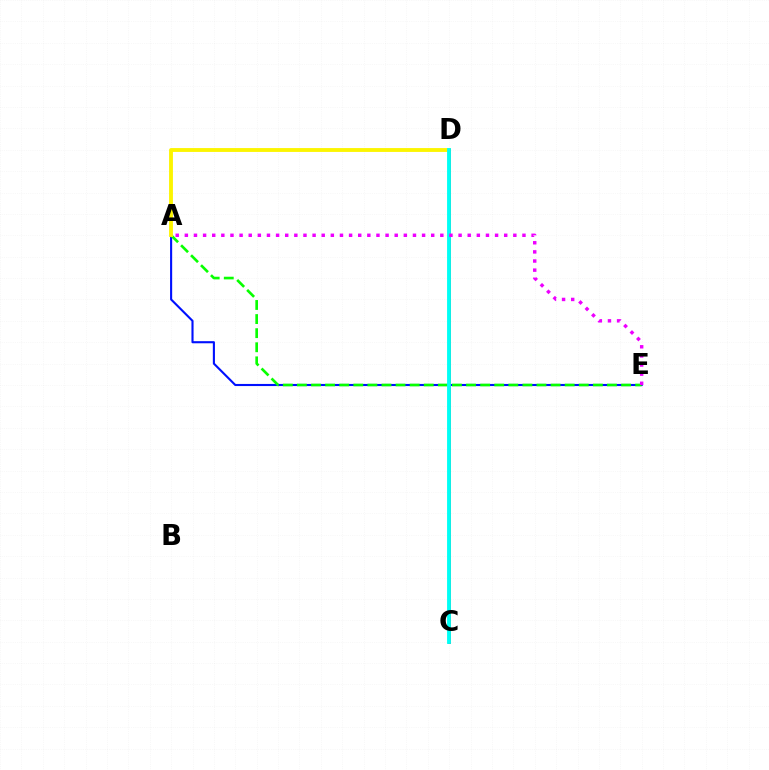{('A', 'E'): [{'color': '#0010ff', 'line_style': 'solid', 'thickness': 1.52}, {'color': '#08ff00', 'line_style': 'dashed', 'thickness': 1.91}, {'color': '#ee00ff', 'line_style': 'dotted', 'thickness': 2.48}], ('A', 'D'): [{'color': '#fcf500', 'line_style': 'solid', 'thickness': 2.77}], ('C', 'D'): [{'color': '#ff0000', 'line_style': 'solid', 'thickness': 2.05}, {'color': '#00fff6', 'line_style': 'solid', 'thickness': 2.77}]}